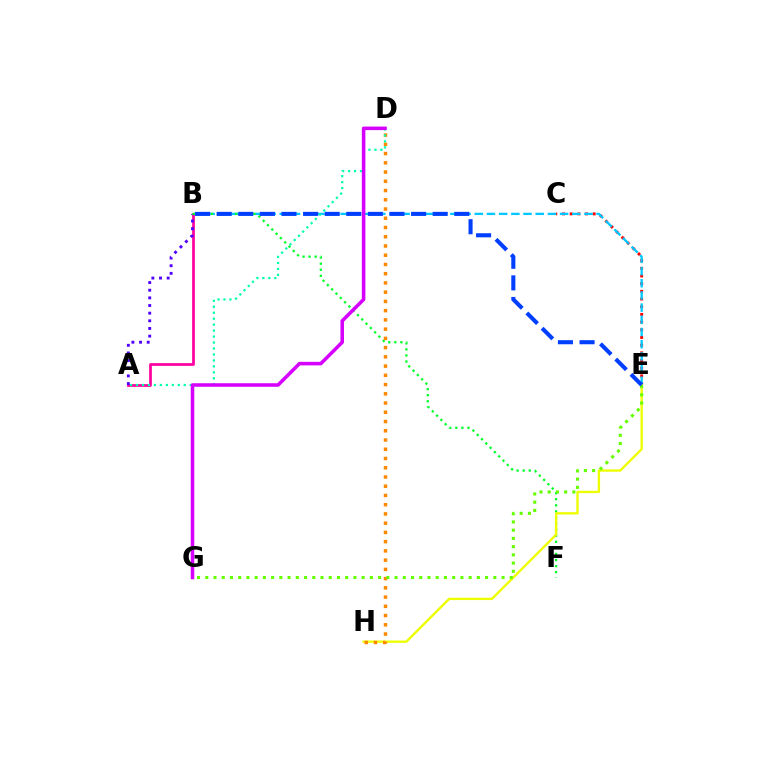{('C', 'E'): [{'color': '#ff0000', 'line_style': 'dotted', 'thickness': 2.09}], ('A', 'B'): [{'color': '#ff00a0', 'line_style': 'solid', 'thickness': 1.98}, {'color': '#4f00ff', 'line_style': 'dotted', 'thickness': 2.08}], ('B', 'E'): [{'color': '#00c7ff', 'line_style': 'dashed', 'thickness': 1.66}, {'color': '#003fff', 'line_style': 'dashed', 'thickness': 2.93}], ('B', 'F'): [{'color': '#00ff27', 'line_style': 'dotted', 'thickness': 1.65}], ('E', 'H'): [{'color': '#eeff00', 'line_style': 'solid', 'thickness': 1.69}], ('D', 'H'): [{'color': '#ff8800', 'line_style': 'dotted', 'thickness': 2.51}], ('A', 'D'): [{'color': '#00ffaf', 'line_style': 'dotted', 'thickness': 1.62}], ('E', 'G'): [{'color': '#66ff00', 'line_style': 'dotted', 'thickness': 2.24}], ('D', 'G'): [{'color': '#d600ff', 'line_style': 'solid', 'thickness': 2.55}]}